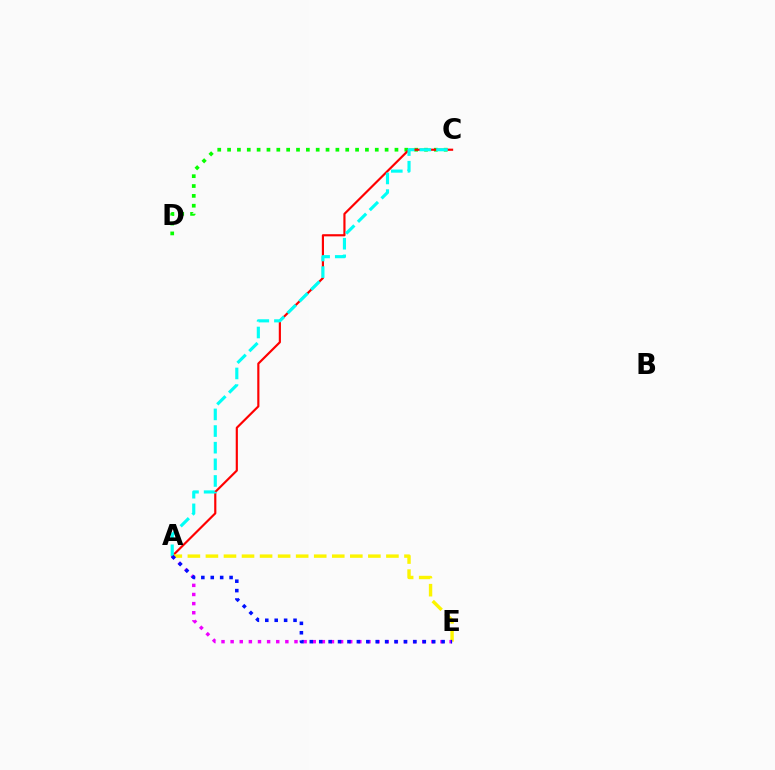{('C', 'D'): [{'color': '#08ff00', 'line_style': 'dotted', 'thickness': 2.67}], ('A', 'C'): [{'color': '#ff0000', 'line_style': 'solid', 'thickness': 1.56}, {'color': '#00fff6', 'line_style': 'dashed', 'thickness': 2.26}], ('A', 'E'): [{'color': '#fcf500', 'line_style': 'dashed', 'thickness': 2.45}, {'color': '#ee00ff', 'line_style': 'dotted', 'thickness': 2.48}, {'color': '#0010ff', 'line_style': 'dotted', 'thickness': 2.56}]}